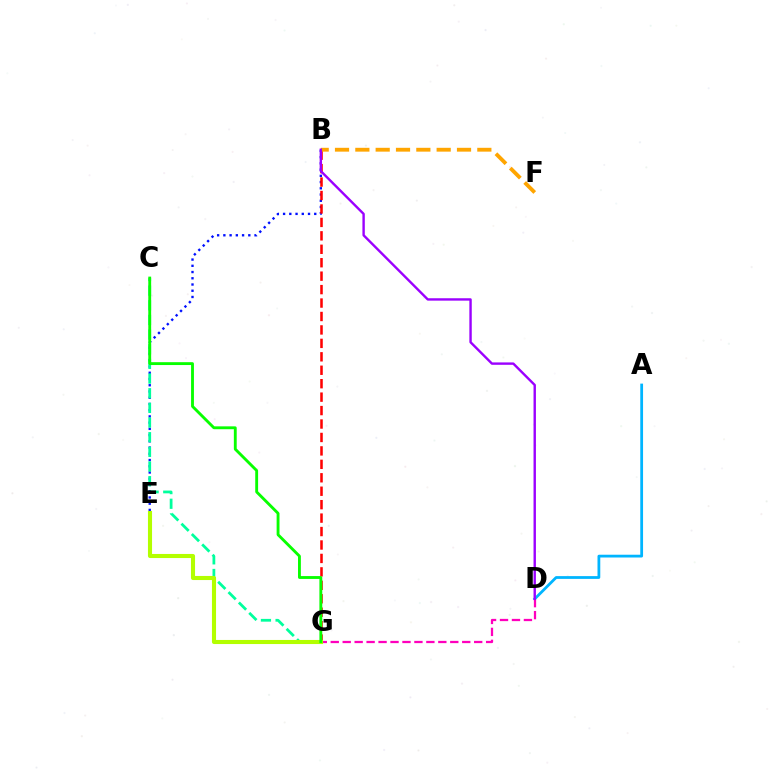{('A', 'D'): [{'color': '#00b5ff', 'line_style': 'solid', 'thickness': 2.0}], ('B', 'E'): [{'color': '#0010ff', 'line_style': 'dotted', 'thickness': 1.69}], ('D', 'G'): [{'color': '#ff00bd', 'line_style': 'dashed', 'thickness': 1.62}], ('C', 'G'): [{'color': '#00ff9d', 'line_style': 'dashed', 'thickness': 1.99}, {'color': '#08ff00', 'line_style': 'solid', 'thickness': 2.06}], ('B', 'G'): [{'color': '#ff0000', 'line_style': 'dashed', 'thickness': 1.83}], ('E', 'G'): [{'color': '#b3ff00', 'line_style': 'solid', 'thickness': 2.95}], ('B', 'F'): [{'color': '#ffa500', 'line_style': 'dashed', 'thickness': 2.76}], ('B', 'D'): [{'color': '#9b00ff', 'line_style': 'solid', 'thickness': 1.73}]}